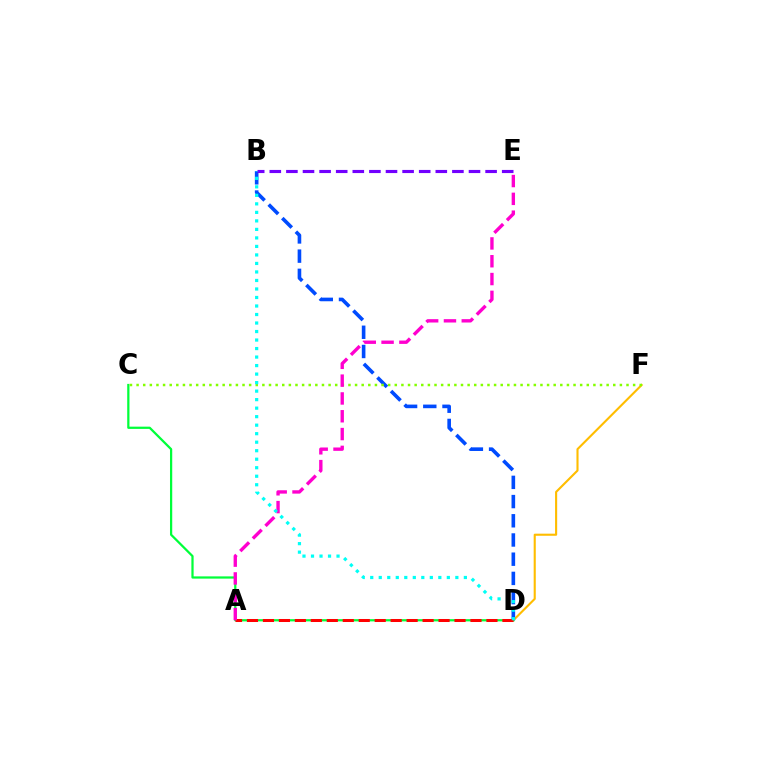{('D', 'F'): [{'color': '#ffbd00', 'line_style': 'solid', 'thickness': 1.52}], ('B', 'D'): [{'color': '#004bff', 'line_style': 'dashed', 'thickness': 2.61}, {'color': '#00fff6', 'line_style': 'dotted', 'thickness': 2.31}], ('C', 'D'): [{'color': '#00ff39', 'line_style': 'solid', 'thickness': 1.61}], ('A', 'D'): [{'color': '#ff0000', 'line_style': 'dashed', 'thickness': 2.17}], ('C', 'F'): [{'color': '#84ff00', 'line_style': 'dotted', 'thickness': 1.8}], ('B', 'E'): [{'color': '#7200ff', 'line_style': 'dashed', 'thickness': 2.26}], ('A', 'E'): [{'color': '#ff00cf', 'line_style': 'dashed', 'thickness': 2.42}]}